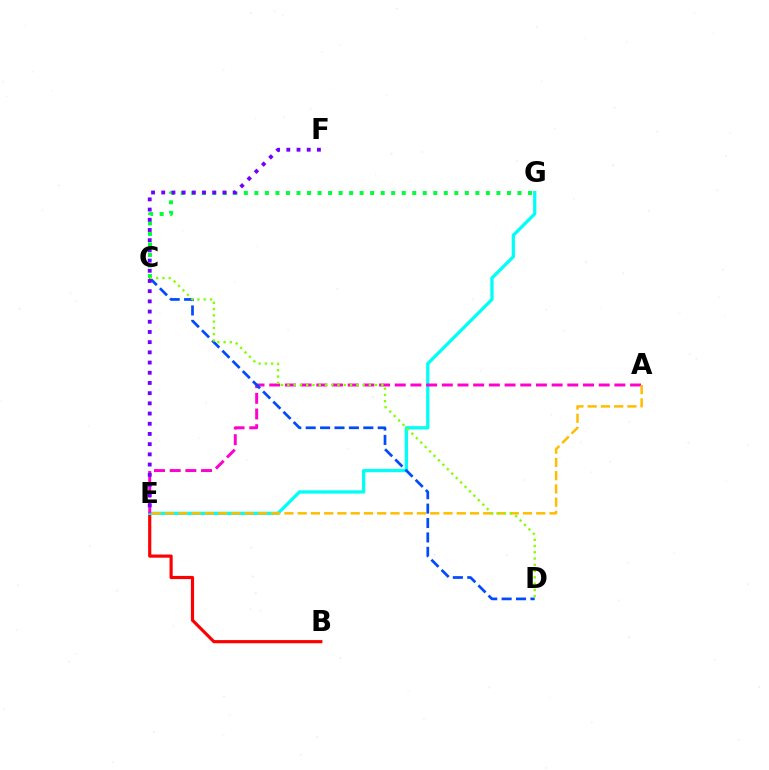{('B', 'E'): [{'color': '#ff0000', 'line_style': 'solid', 'thickness': 2.28}], ('E', 'G'): [{'color': '#00fff6', 'line_style': 'solid', 'thickness': 2.36}], ('A', 'E'): [{'color': '#ff00cf', 'line_style': 'dashed', 'thickness': 2.13}, {'color': '#ffbd00', 'line_style': 'dashed', 'thickness': 1.8}], ('C', 'D'): [{'color': '#004bff', 'line_style': 'dashed', 'thickness': 1.96}, {'color': '#84ff00', 'line_style': 'dotted', 'thickness': 1.7}], ('C', 'G'): [{'color': '#00ff39', 'line_style': 'dotted', 'thickness': 2.86}], ('E', 'F'): [{'color': '#7200ff', 'line_style': 'dotted', 'thickness': 2.77}]}